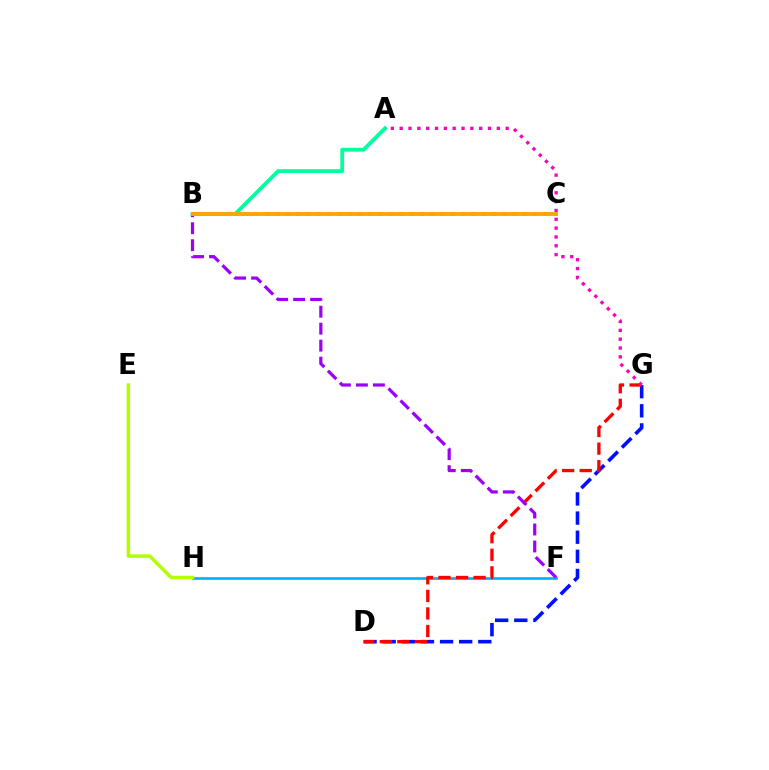{('D', 'G'): [{'color': '#0010ff', 'line_style': 'dashed', 'thickness': 2.6}, {'color': '#ff0000', 'line_style': 'dashed', 'thickness': 2.38}], ('A', 'B'): [{'color': '#00ff9d', 'line_style': 'solid', 'thickness': 2.74}], ('F', 'H'): [{'color': '#00b5ff', 'line_style': 'solid', 'thickness': 1.98}], ('B', 'C'): [{'color': '#08ff00', 'line_style': 'dotted', 'thickness': 2.8}, {'color': '#ffa500', 'line_style': 'solid', 'thickness': 2.78}], ('E', 'H'): [{'color': '#b3ff00', 'line_style': 'solid', 'thickness': 2.51}], ('B', 'F'): [{'color': '#9b00ff', 'line_style': 'dashed', 'thickness': 2.31}], ('A', 'G'): [{'color': '#ff00bd', 'line_style': 'dotted', 'thickness': 2.4}]}